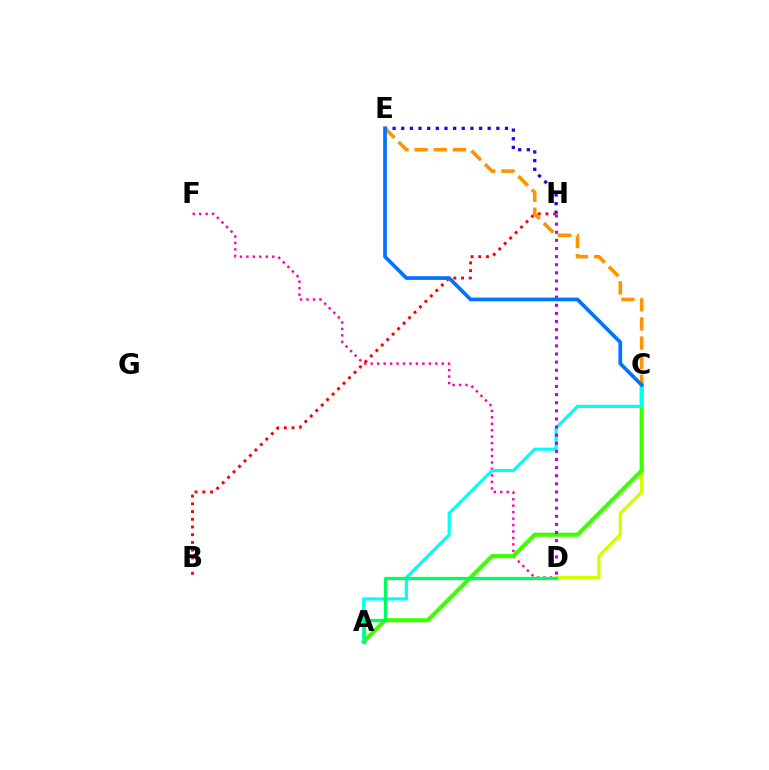{('C', 'D'): [{'color': '#d1ff00', 'line_style': 'solid', 'thickness': 2.36}], ('D', 'F'): [{'color': '#ff00ac', 'line_style': 'dotted', 'thickness': 1.75}], ('A', 'C'): [{'color': '#3dff00', 'line_style': 'solid', 'thickness': 2.97}, {'color': '#00fff6', 'line_style': 'solid', 'thickness': 2.27}], ('E', 'H'): [{'color': '#2500ff', 'line_style': 'dotted', 'thickness': 2.35}], ('B', 'H'): [{'color': '#ff0000', 'line_style': 'dotted', 'thickness': 2.1}], ('D', 'H'): [{'color': '#b900ff', 'line_style': 'dotted', 'thickness': 2.2}], ('A', 'D'): [{'color': '#00ff5c', 'line_style': 'solid', 'thickness': 2.37}], ('C', 'E'): [{'color': '#ff9400', 'line_style': 'dashed', 'thickness': 2.6}, {'color': '#0074ff', 'line_style': 'solid', 'thickness': 2.66}]}